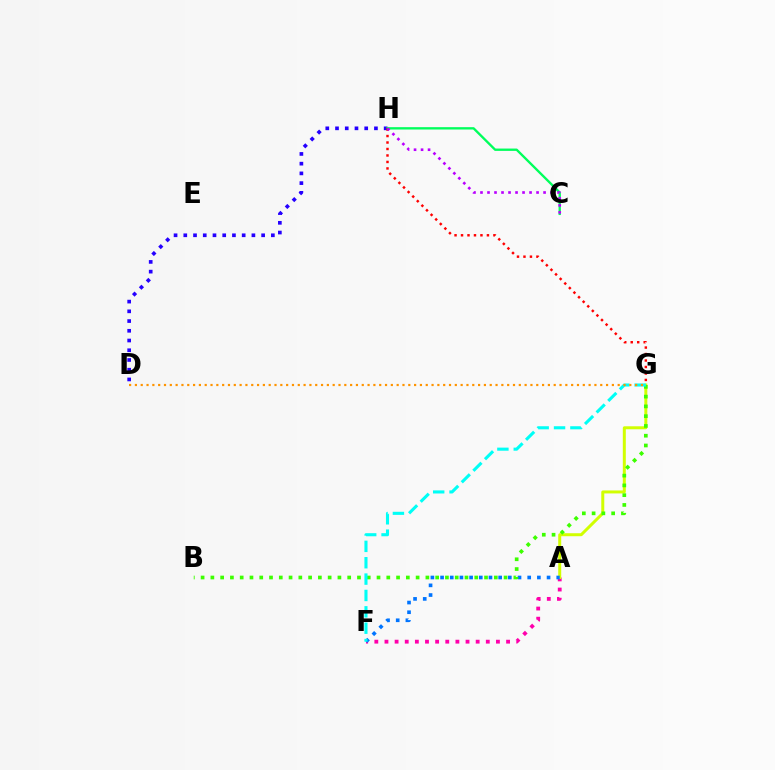{('D', 'H'): [{'color': '#2500ff', 'line_style': 'dotted', 'thickness': 2.64}], ('A', 'F'): [{'color': '#ff00ac', 'line_style': 'dotted', 'thickness': 2.75}, {'color': '#0074ff', 'line_style': 'dotted', 'thickness': 2.63}], ('C', 'H'): [{'color': '#00ff5c', 'line_style': 'solid', 'thickness': 1.69}, {'color': '#b900ff', 'line_style': 'dotted', 'thickness': 1.9}], ('A', 'G'): [{'color': '#d1ff00', 'line_style': 'solid', 'thickness': 2.15}], ('B', 'G'): [{'color': '#3dff00', 'line_style': 'dotted', 'thickness': 2.66}], ('G', 'H'): [{'color': '#ff0000', 'line_style': 'dotted', 'thickness': 1.76}], ('F', 'G'): [{'color': '#00fff6', 'line_style': 'dashed', 'thickness': 2.22}], ('D', 'G'): [{'color': '#ff9400', 'line_style': 'dotted', 'thickness': 1.58}]}